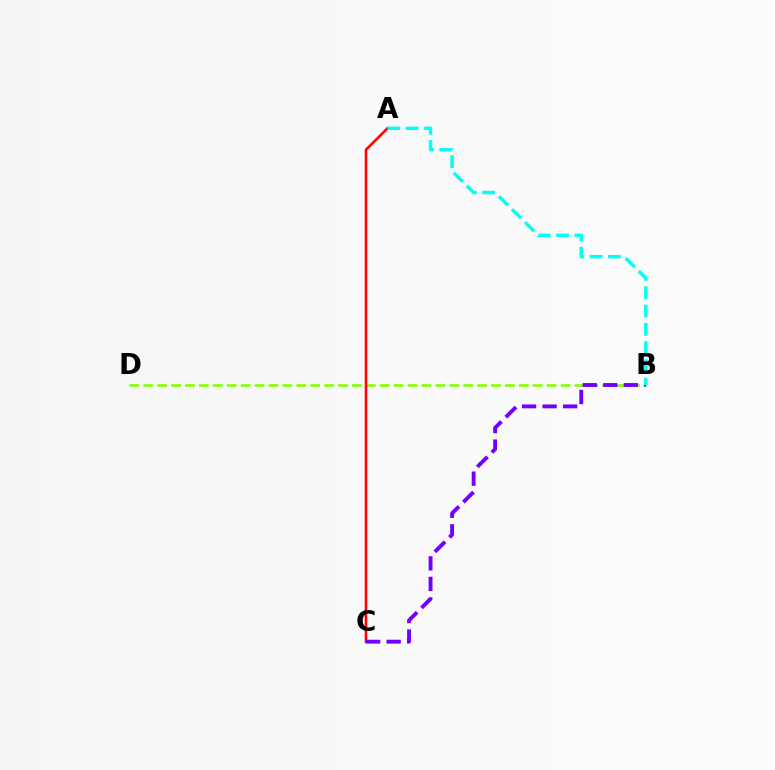{('B', 'D'): [{'color': '#84ff00', 'line_style': 'dashed', 'thickness': 1.89}], ('A', 'C'): [{'color': '#ff0000', 'line_style': 'solid', 'thickness': 1.83}], ('B', 'C'): [{'color': '#7200ff', 'line_style': 'dashed', 'thickness': 2.79}], ('A', 'B'): [{'color': '#00fff6', 'line_style': 'dashed', 'thickness': 2.49}]}